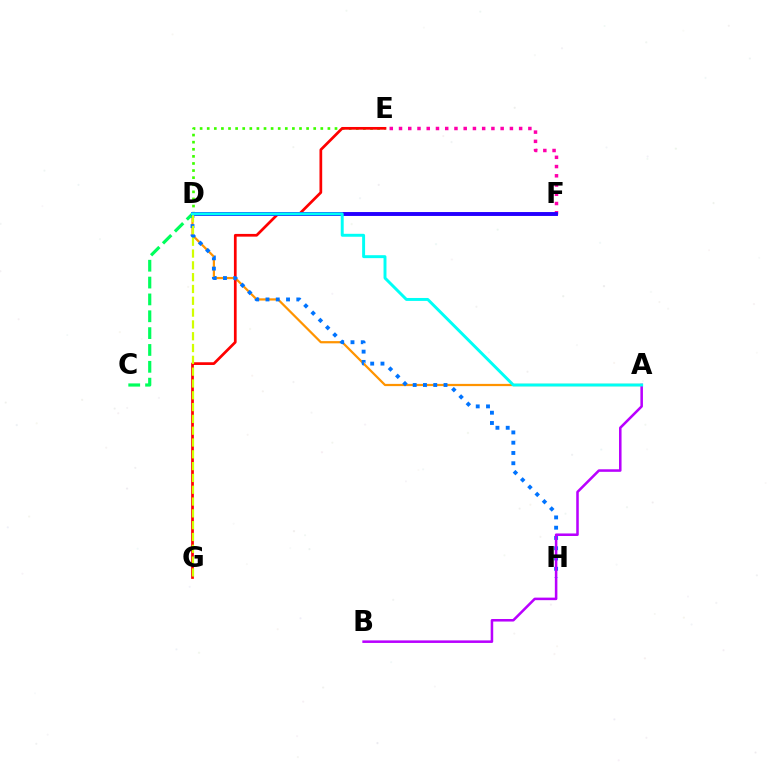{('A', 'D'): [{'color': '#ff9400', 'line_style': 'solid', 'thickness': 1.6}, {'color': '#00fff6', 'line_style': 'solid', 'thickness': 2.12}], ('D', 'E'): [{'color': '#3dff00', 'line_style': 'dotted', 'thickness': 1.93}], ('E', 'G'): [{'color': '#ff0000', 'line_style': 'solid', 'thickness': 1.96}], ('E', 'F'): [{'color': '#ff00ac', 'line_style': 'dotted', 'thickness': 2.51}], ('D', 'H'): [{'color': '#0074ff', 'line_style': 'dotted', 'thickness': 2.79}], ('C', 'D'): [{'color': '#00ff5c', 'line_style': 'dashed', 'thickness': 2.29}], ('A', 'B'): [{'color': '#b900ff', 'line_style': 'solid', 'thickness': 1.83}], ('D', 'F'): [{'color': '#2500ff', 'line_style': 'solid', 'thickness': 2.82}], ('D', 'G'): [{'color': '#d1ff00', 'line_style': 'dashed', 'thickness': 1.6}]}